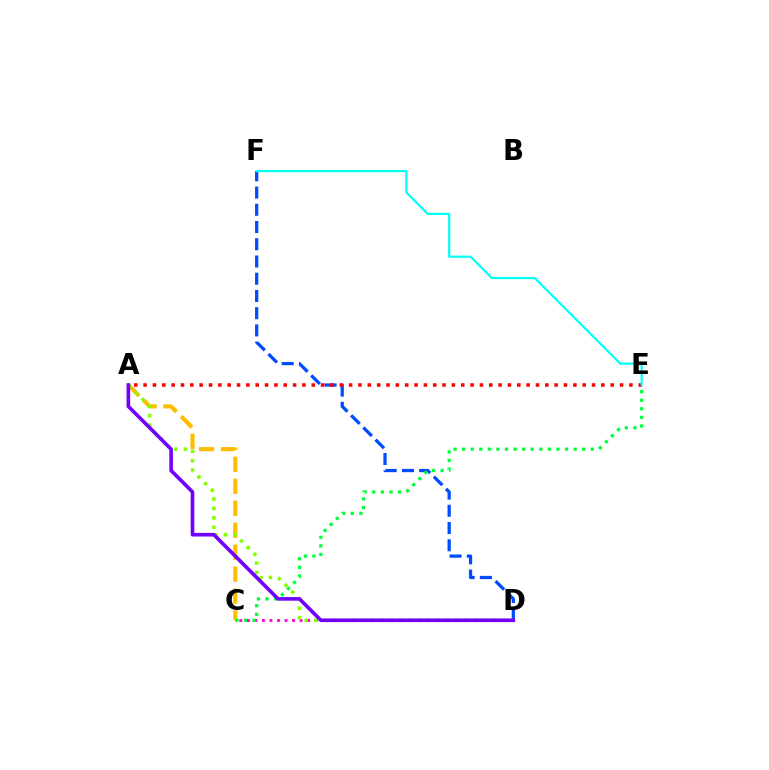{('C', 'D'): [{'color': '#ff00cf', 'line_style': 'dotted', 'thickness': 2.05}], ('A', 'C'): [{'color': '#ffbd00', 'line_style': 'dashed', 'thickness': 2.98}], ('D', 'F'): [{'color': '#004bff', 'line_style': 'dashed', 'thickness': 2.34}], ('A', 'E'): [{'color': '#ff0000', 'line_style': 'dotted', 'thickness': 2.54}], ('A', 'D'): [{'color': '#84ff00', 'line_style': 'dotted', 'thickness': 2.56}, {'color': '#7200ff', 'line_style': 'solid', 'thickness': 2.62}], ('C', 'E'): [{'color': '#00ff39', 'line_style': 'dotted', 'thickness': 2.33}], ('E', 'F'): [{'color': '#00fff6', 'line_style': 'solid', 'thickness': 1.57}]}